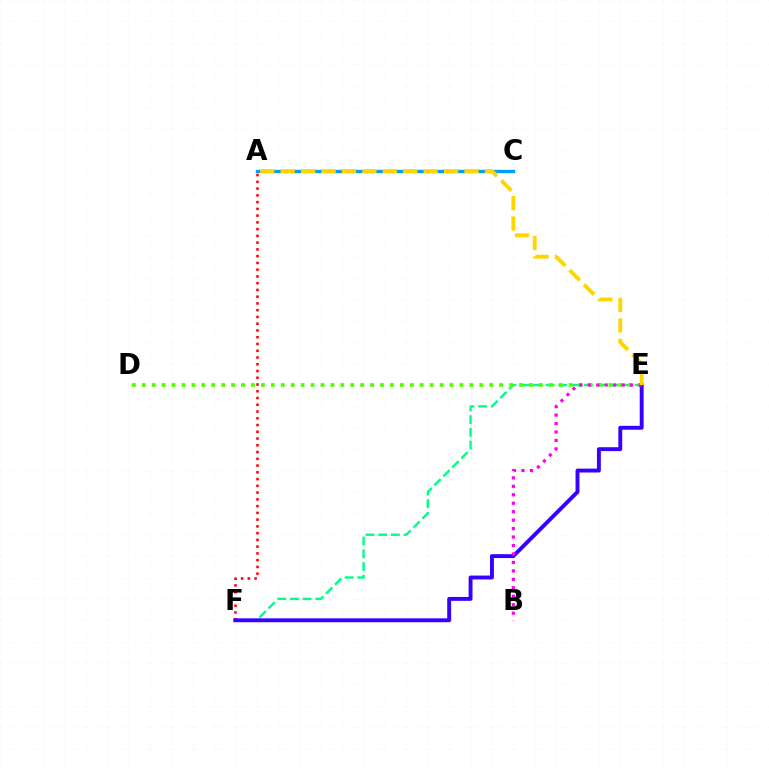{('A', 'C'): [{'color': '#009eff', 'line_style': 'solid', 'thickness': 2.4}], ('A', 'F'): [{'color': '#ff0000', 'line_style': 'dotted', 'thickness': 1.84}], ('E', 'F'): [{'color': '#00ff86', 'line_style': 'dashed', 'thickness': 1.73}, {'color': '#3700ff', 'line_style': 'solid', 'thickness': 2.81}], ('D', 'E'): [{'color': '#4fff00', 'line_style': 'dotted', 'thickness': 2.7}], ('B', 'E'): [{'color': '#ff00ed', 'line_style': 'dotted', 'thickness': 2.3}], ('A', 'E'): [{'color': '#ffd500', 'line_style': 'dashed', 'thickness': 2.77}]}